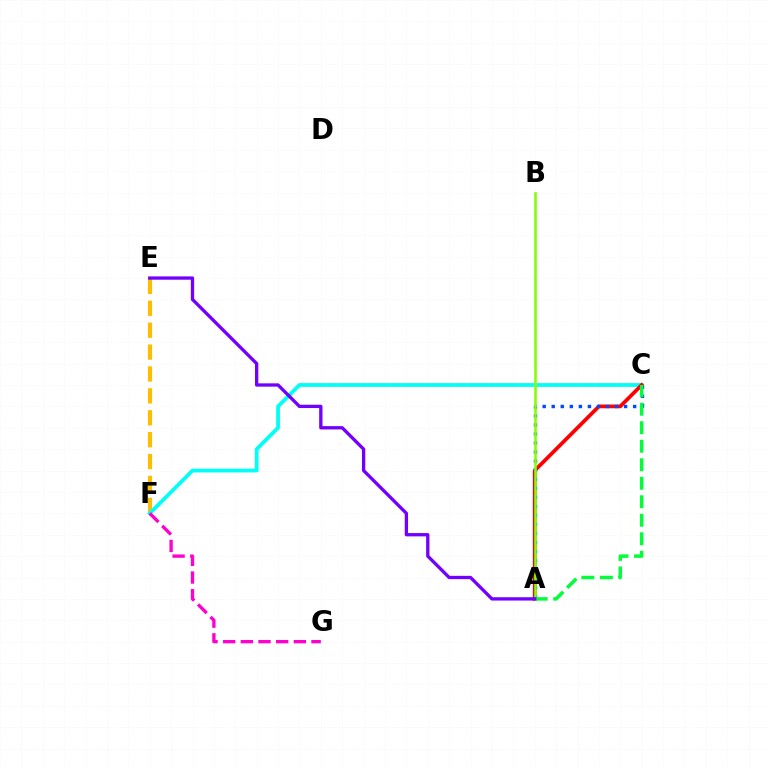{('E', 'F'): [{'color': '#ffbd00', 'line_style': 'dashed', 'thickness': 2.97}], ('C', 'F'): [{'color': '#00fff6', 'line_style': 'solid', 'thickness': 2.72}], ('A', 'C'): [{'color': '#ff0000', 'line_style': 'solid', 'thickness': 2.69}, {'color': '#004bff', 'line_style': 'dotted', 'thickness': 2.46}, {'color': '#00ff39', 'line_style': 'dashed', 'thickness': 2.51}], ('A', 'B'): [{'color': '#84ff00', 'line_style': 'solid', 'thickness': 1.85}], ('A', 'E'): [{'color': '#7200ff', 'line_style': 'solid', 'thickness': 2.39}], ('F', 'G'): [{'color': '#ff00cf', 'line_style': 'dashed', 'thickness': 2.4}]}